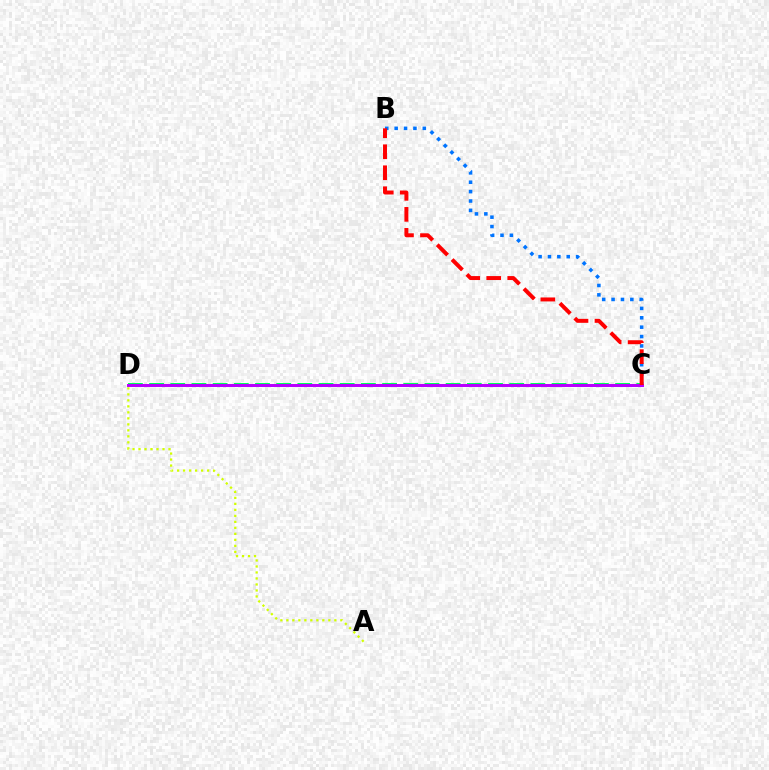{('B', 'C'): [{'color': '#0074ff', 'line_style': 'dotted', 'thickness': 2.55}, {'color': '#ff0000', 'line_style': 'dashed', 'thickness': 2.85}], ('C', 'D'): [{'color': '#00ff5c', 'line_style': 'dashed', 'thickness': 2.88}, {'color': '#b900ff', 'line_style': 'solid', 'thickness': 2.14}], ('A', 'D'): [{'color': '#d1ff00', 'line_style': 'dotted', 'thickness': 1.63}]}